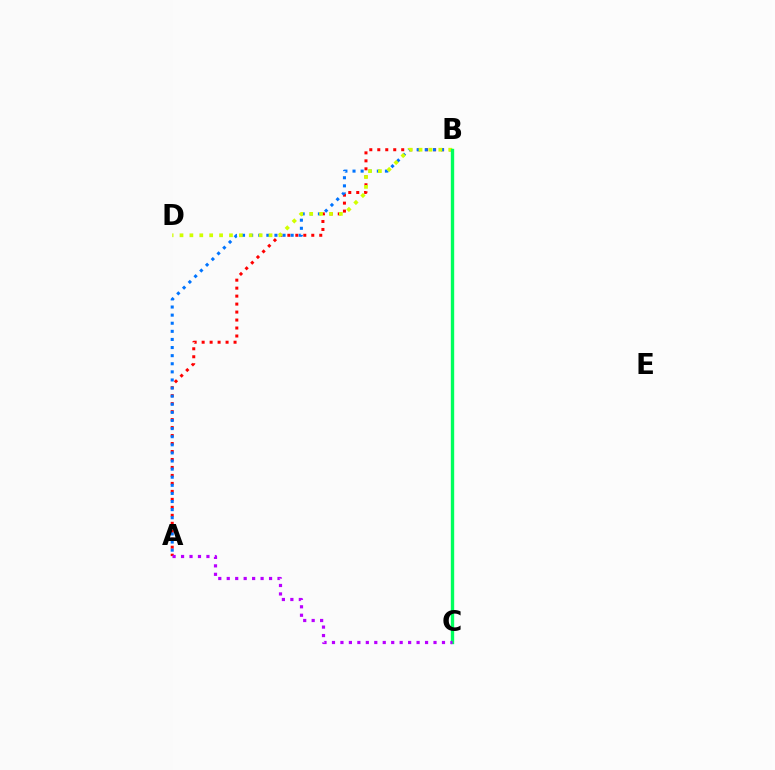{('A', 'B'): [{'color': '#ff0000', 'line_style': 'dotted', 'thickness': 2.17}, {'color': '#0074ff', 'line_style': 'dotted', 'thickness': 2.2}], ('B', 'D'): [{'color': '#d1ff00', 'line_style': 'dotted', 'thickness': 2.69}], ('B', 'C'): [{'color': '#00ff5c', 'line_style': 'solid', 'thickness': 2.42}], ('A', 'C'): [{'color': '#b900ff', 'line_style': 'dotted', 'thickness': 2.3}]}